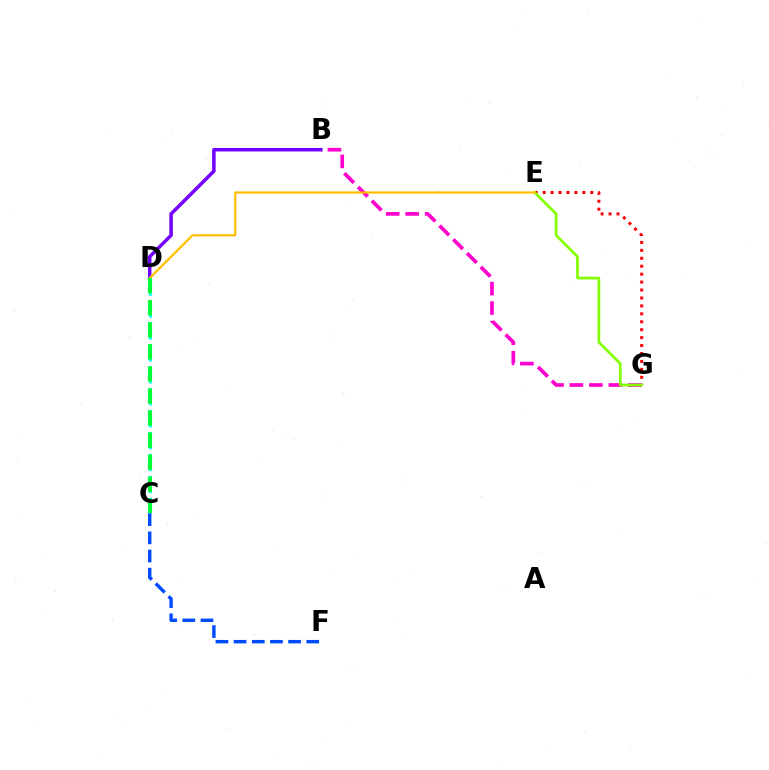{('E', 'G'): [{'color': '#ff0000', 'line_style': 'dotted', 'thickness': 2.16}, {'color': '#84ff00', 'line_style': 'solid', 'thickness': 1.95}], ('B', 'G'): [{'color': '#ff00cf', 'line_style': 'dashed', 'thickness': 2.65}], ('C', 'D'): [{'color': '#00fff6', 'line_style': 'dotted', 'thickness': 1.99}, {'color': '#00ff39', 'line_style': 'dashed', 'thickness': 3.0}], ('B', 'D'): [{'color': '#7200ff', 'line_style': 'solid', 'thickness': 2.49}], ('D', 'E'): [{'color': '#ffbd00', 'line_style': 'solid', 'thickness': 1.57}], ('C', 'F'): [{'color': '#004bff', 'line_style': 'dashed', 'thickness': 2.47}]}